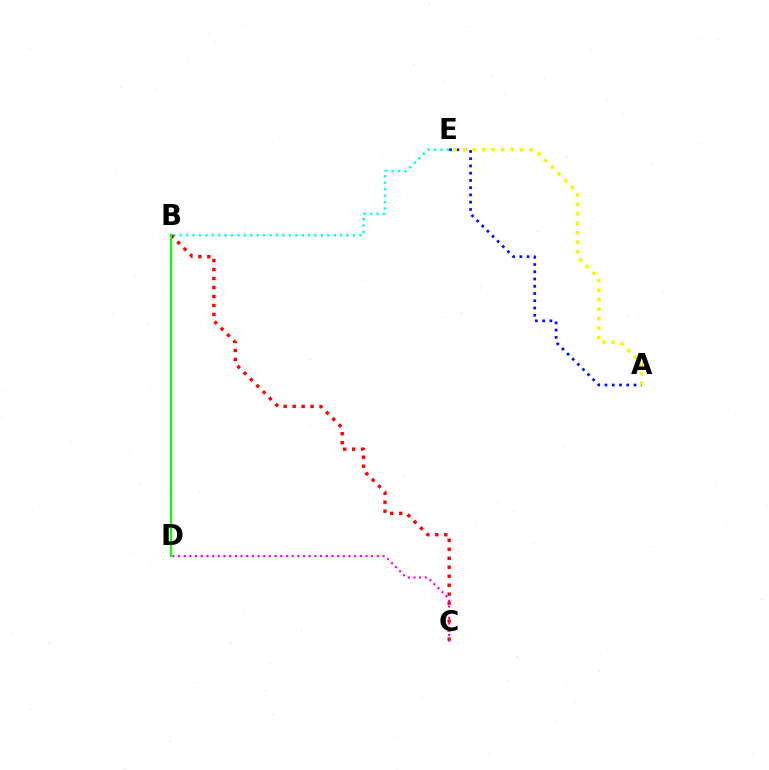{('B', 'E'): [{'color': '#00fff6', 'line_style': 'dotted', 'thickness': 1.74}], ('A', 'E'): [{'color': '#0010ff', 'line_style': 'dotted', 'thickness': 1.97}, {'color': '#fcf500', 'line_style': 'dotted', 'thickness': 2.58}], ('B', 'C'): [{'color': '#ff0000', 'line_style': 'dotted', 'thickness': 2.44}], ('C', 'D'): [{'color': '#ee00ff', 'line_style': 'dotted', 'thickness': 1.54}], ('B', 'D'): [{'color': '#08ff00', 'line_style': 'solid', 'thickness': 1.58}]}